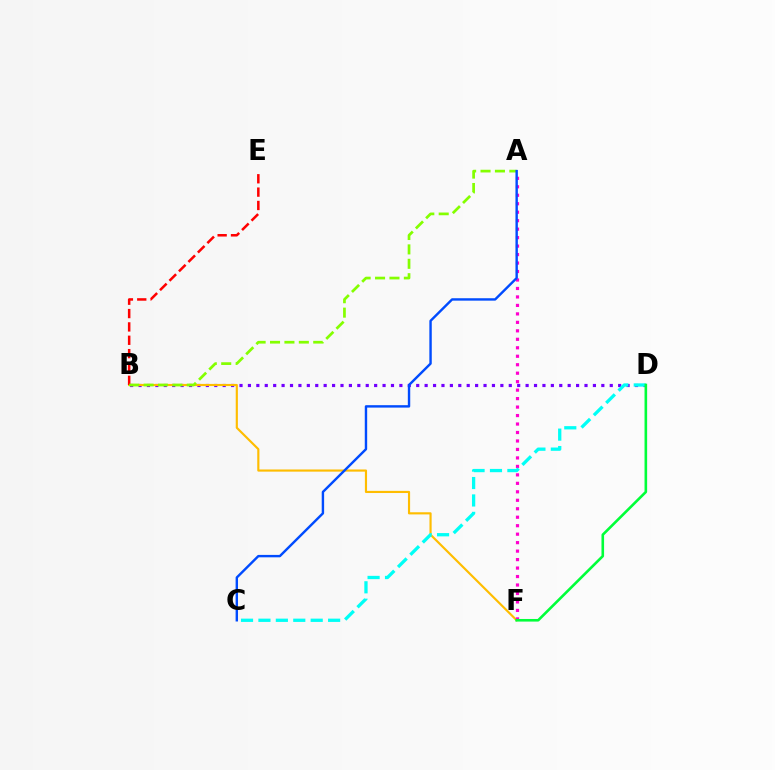{('B', 'D'): [{'color': '#7200ff', 'line_style': 'dotted', 'thickness': 2.29}], ('B', 'F'): [{'color': '#ffbd00', 'line_style': 'solid', 'thickness': 1.55}], ('A', 'F'): [{'color': '#ff00cf', 'line_style': 'dotted', 'thickness': 2.3}], ('B', 'E'): [{'color': '#ff0000', 'line_style': 'dashed', 'thickness': 1.81}], ('A', 'B'): [{'color': '#84ff00', 'line_style': 'dashed', 'thickness': 1.96}], ('A', 'C'): [{'color': '#004bff', 'line_style': 'solid', 'thickness': 1.74}], ('C', 'D'): [{'color': '#00fff6', 'line_style': 'dashed', 'thickness': 2.37}], ('D', 'F'): [{'color': '#00ff39', 'line_style': 'solid', 'thickness': 1.88}]}